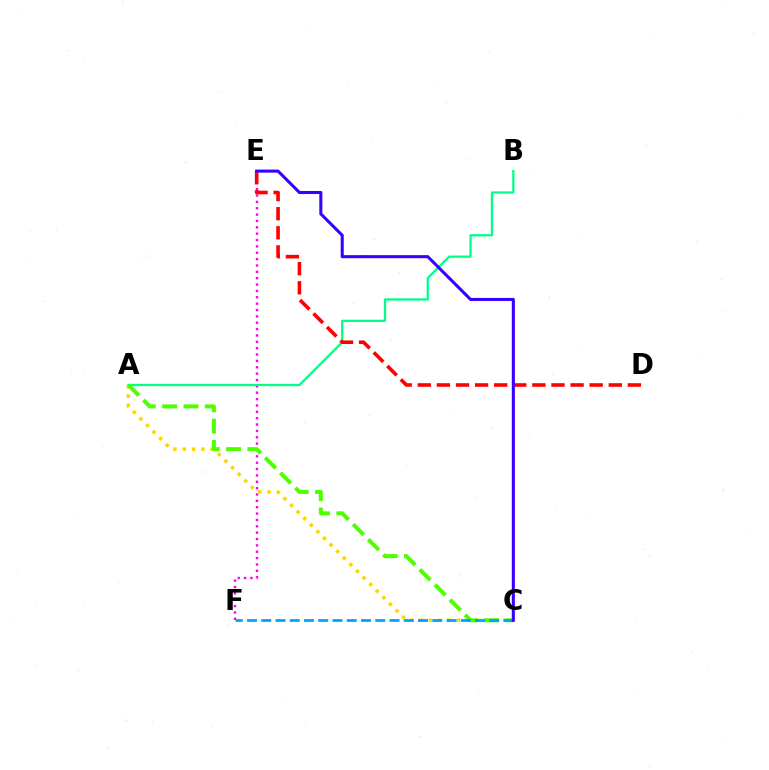{('E', 'F'): [{'color': '#ff00ed', 'line_style': 'dotted', 'thickness': 1.73}], ('A', 'B'): [{'color': '#00ff86', 'line_style': 'solid', 'thickness': 1.63}], ('A', 'C'): [{'color': '#ffd500', 'line_style': 'dotted', 'thickness': 2.53}, {'color': '#4fff00', 'line_style': 'dashed', 'thickness': 2.9}], ('D', 'E'): [{'color': '#ff0000', 'line_style': 'dashed', 'thickness': 2.59}], ('C', 'F'): [{'color': '#009eff', 'line_style': 'dashed', 'thickness': 1.94}], ('C', 'E'): [{'color': '#3700ff', 'line_style': 'solid', 'thickness': 2.21}]}